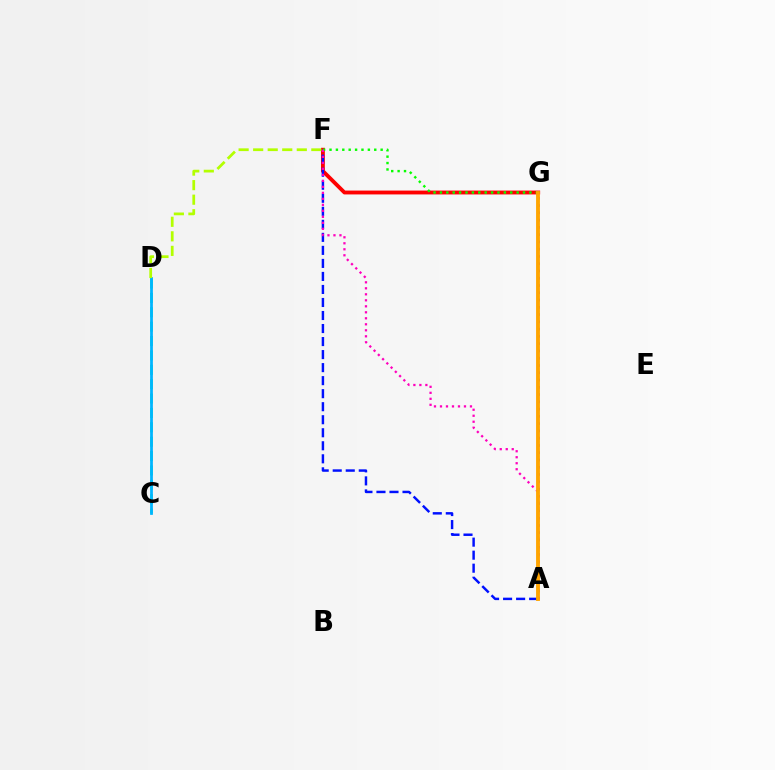{('C', 'D'): [{'color': '#00ff9d', 'line_style': 'dashed', 'thickness': 1.95}, {'color': '#00b5ff', 'line_style': 'solid', 'thickness': 1.98}], ('A', 'G'): [{'color': '#9b00ff', 'line_style': 'dotted', 'thickness': 1.98}, {'color': '#ffa500', 'line_style': 'solid', 'thickness': 2.78}], ('F', 'G'): [{'color': '#ff0000', 'line_style': 'solid', 'thickness': 2.78}, {'color': '#08ff00', 'line_style': 'dotted', 'thickness': 1.74}], ('A', 'F'): [{'color': '#0010ff', 'line_style': 'dashed', 'thickness': 1.77}, {'color': '#ff00bd', 'line_style': 'dotted', 'thickness': 1.63}], ('D', 'F'): [{'color': '#b3ff00', 'line_style': 'dashed', 'thickness': 1.98}]}